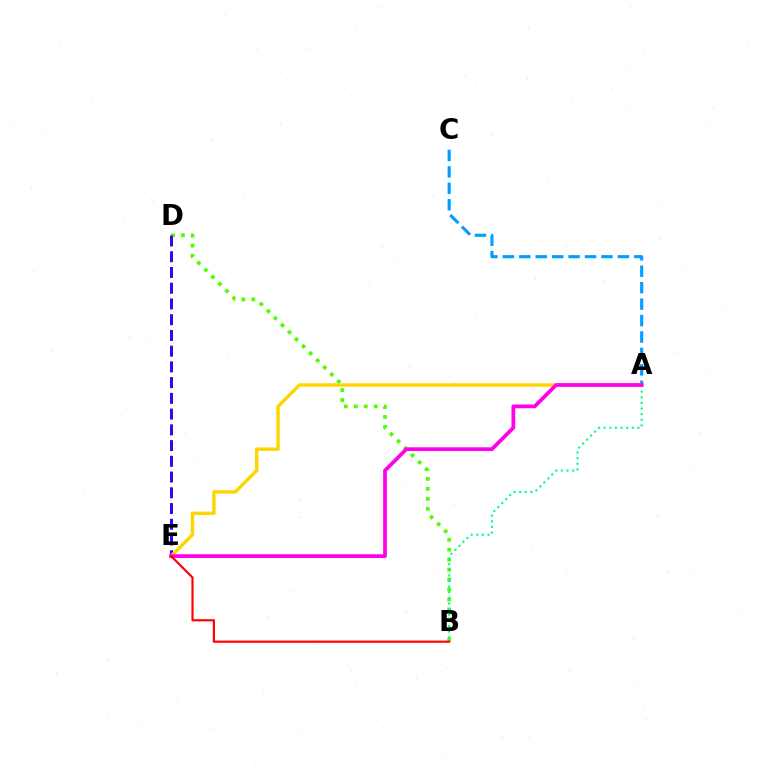{('B', 'D'): [{'color': '#4fff00', 'line_style': 'dotted', 'thickness': 2.7}], ('A', 'B'): [{'color': '#00ff86', 'line_style': 'dotted', 'thickness': 1.53}], ('D', 'E'): [{'color': '#3700ff', 'line_style': 'dashed', 'thickness': 2.14}], ('A', 'C'): [{'color': '#009eff', 'line_style': 'dashed', 'thickness': 2.23}], ('A', 'E'): [{'color': '#ffd500', 'line_style': 'solid', 'thickness': 2.47}, {'color': '#ff00ed', 'line_style': 'solid', 'thickness': 2.7}], ('B', 'E'): [{'color': '#ff0000', 'line_style': 'solid', 'thickness': 1.56}]}